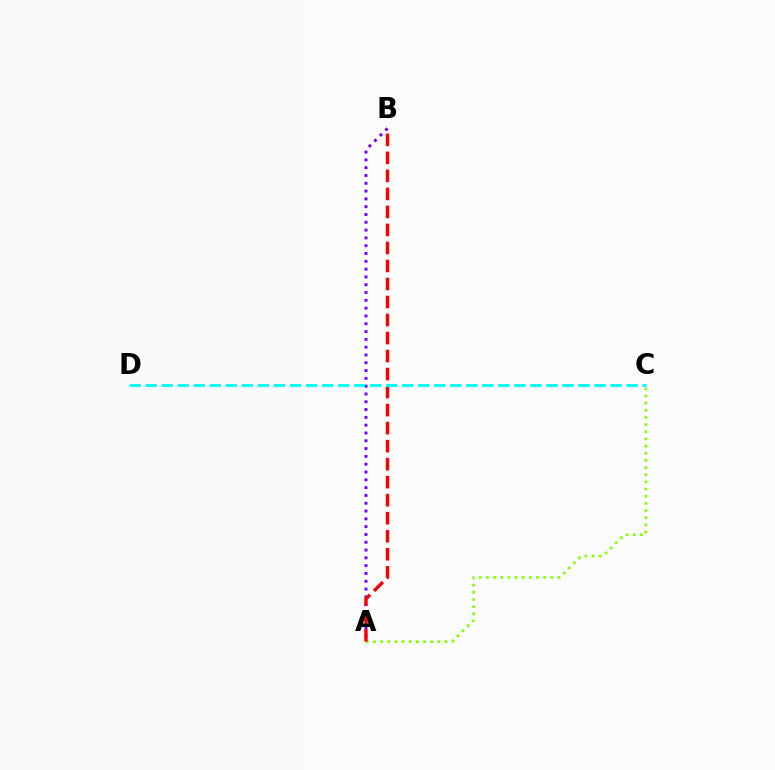{('A', 'B'): [{'color': '#7200ff', 'line_style': 'dotted', 'thickness': 2.12}, {'color': '#ff0000', 'line_style': 'dashed', 'thickness': 2.45}], ('A', 'C'): [{'color': '#84ff00', 'line_style': 'dotted', 'thickness': 1.94}], ('C', 'D'): [{'color': '#00fff6', 'line_style': 'dashed', 'thickness': 2.18}]}